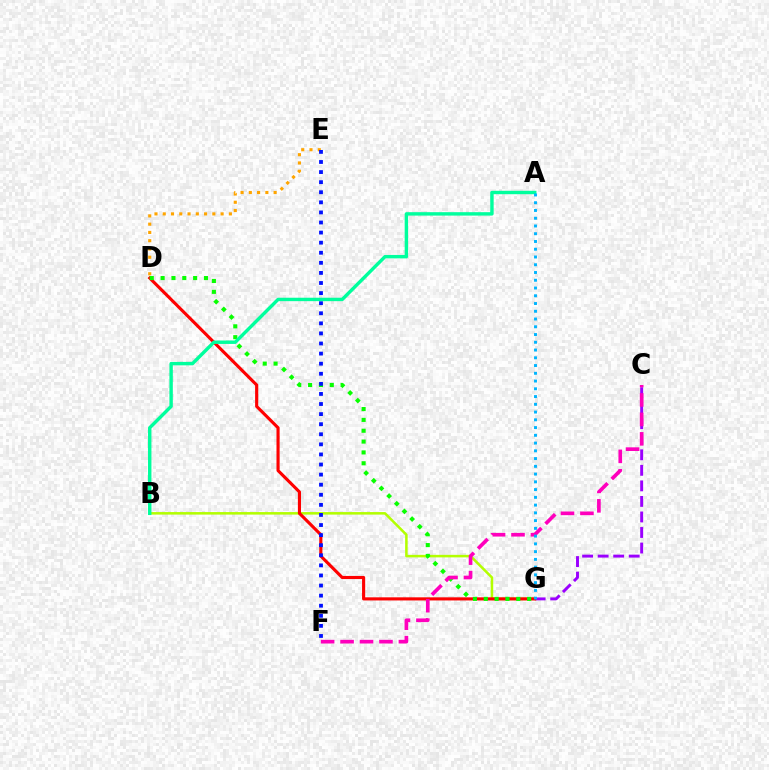{('D', 'E'): [{'color': '#ffa500', 'line_style': 'dotted', 'thickness': 2.25}], ('C', 'G'): [{'color': '#9b00ff', 'line_style': 'dashed', 'thickness': 2.11}], ('B', 'G'): [{'color': '#b3ff00', 'line_style': 'solid', 'thickness': 1.82}], ('D', 'G'): [{'color': '#ff0000', 'line_style': 'solid', 'thickness': 2.25}, {'color': '#08ff00', 'line_style': 'dotted', 'thickness': 2.95}], ('E', 'F'): [{'color': '#0010ff', 'line_style': 'dotted', 'thickness': 2.74}], ('C', 'F'): [{'color': '#ff00bd', 'line_style': 'dashed', 'thickness': 2.64}], ('A', 'B'): [{'color': '#00ff9d', 'line_style': 'solid', 'thickness': 2.46}], ('A', 'G'): [{'color': '#00b5ff', 'line_style': 'dotted', 'thickness': 2.11}]}